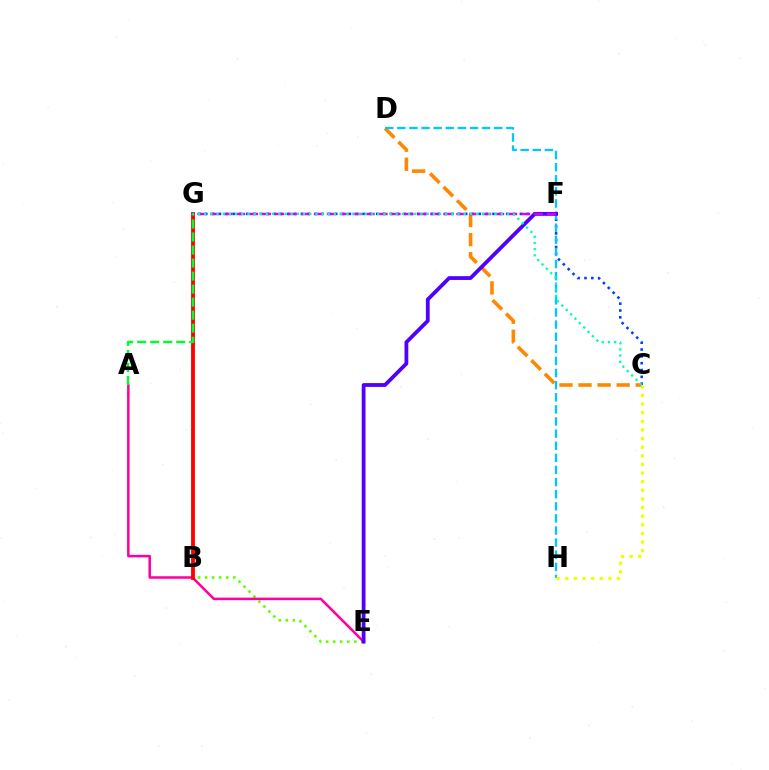{('C', 'D'): [{'color': '#ff8800', 'line_style': 'dashed', 'thickness': 2.59}], ('B', 'E'): [{'color': '#66ff00', 'line_style': 'dotted', 'thickness': 1.91}], ('A', 'E'): [{'color': '#ff00a0', 'line_style': 'solid', 'thickness': 1.82}], ('B', 'G'): [{'color': '#ff0000', 'line_style': 'solid', 'thickness': 2.76}], ('C', 'G'): [{'color': '#003fff', 'line_style': 'dotted', 'thickness': 1.86}, {'color': '#00ffaf', 'line_style': 'dotted', 'thickness': 1.68}], ('D', 'H'): [{'color': '#00c7ff', 'line_style': 'dashed', 'thickness': 1.65}], ('A', 'G'): [{'color': '#00ff27', 'line_style': 'dashed', 'thickness': 1.77}], ('E', 'F'): [{'color': '#4f00ff', 'line_style': 'solid', 'thickness': 2.73}], ('F', 'G'): [{'color': '#d600ff', 'line_style': 'dashed', 'thickness': 1.76}], ('C', 'H'): [{'color': '#eeff00', 'line_style': 'dotted', 'thickness': 2.34}]}